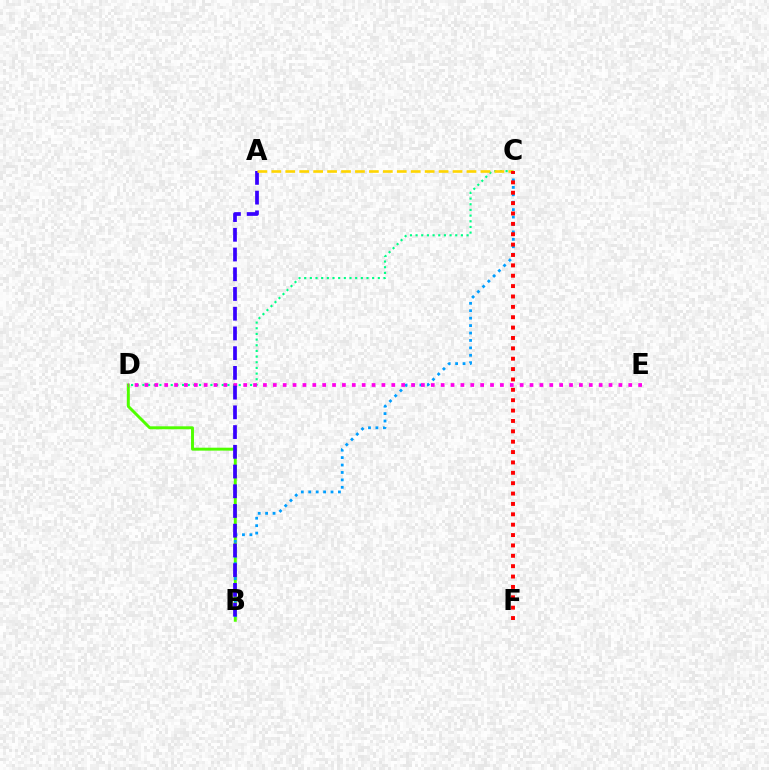{('C', 'D'): [{'color': '#00ff86', 'line_style': 'dotted', 'thickness': 1.54}], ('B', 'D'): [{'color': '#4fff00', 'line_style': 'solid', 'thickness': 2.11}], ('B', 'C'): [{'color': '#009eff', 'line_style': 'dotted', 'thickness': 2.02}], ('D', 'E'): [{'color': '#ff00ed', 'line_style': 'dotted', 'thickness': 2.68}], ('A', 'B'): [{'color': '#3700ff', 'line_style': 'dashed', 'thickness': 2.68}], ('A', 'C'): [{'color': '#ffd500', 'line_style': 'dashed', 'thickness': 1.89}], ('C', 'F'): [{'color': '#ff0000', 'line_style': 'dotted', 'thickness': 2.82}]}